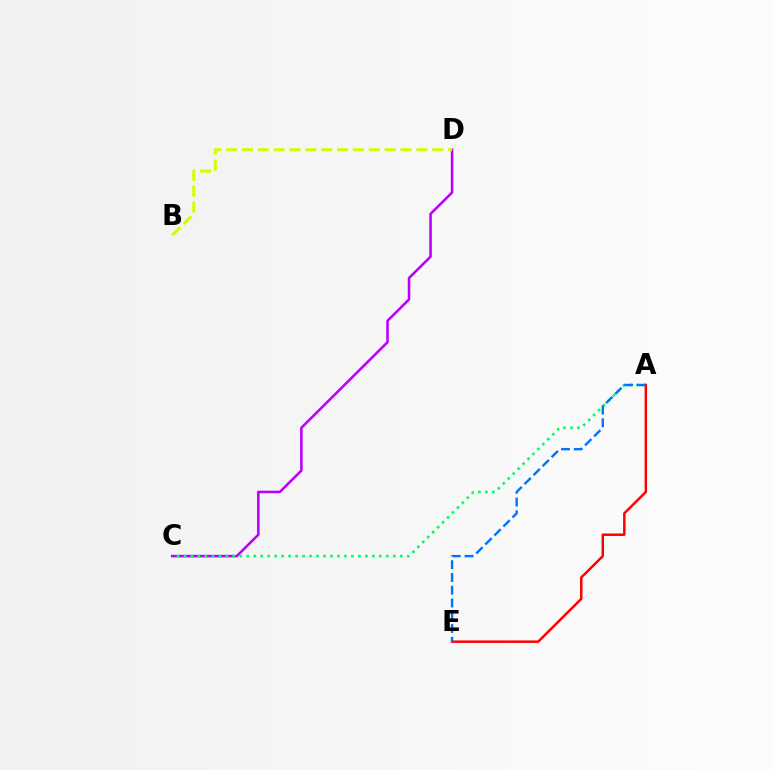{('C', 'D'): [{'color': '#b900ff', 'line_style': 'solid', 'thickness': 1.84}], ('A', 'C'): [{'color': '#00ff5c', 'line_style': 'dotted', 'thickness': 1.89}], ('A', 'E'): [{'color': '#ff0000', 'line_style': 'solid', 'thickness': 1.77}, {'color': '#0074ff', 'line_style': 'dashed', 'thickness': 1.73}], ('B', 'D'): [{'color': '#d1ff00', 'line_style': 'dashed', 'thickness': 2.15}]}